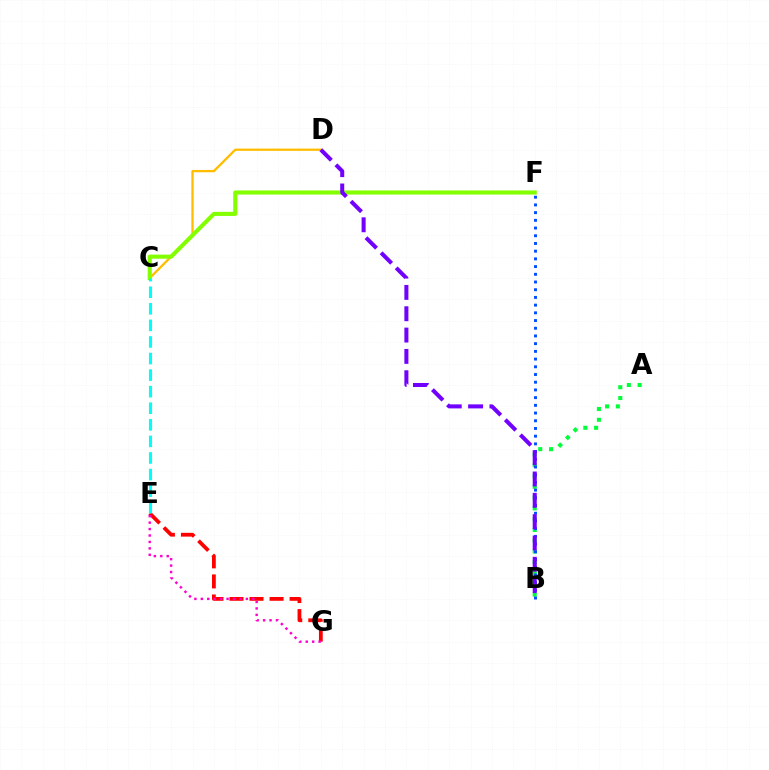{('E', 'G'): [{'color': '#ff0000', 'line_style': 'dashed', 'thickness': 2.72}, {'color': '#ff00cf', 'line_style': 'dotted', 'thickness': 1.75}], ('C', 'D'): [{'color': '#ffbd00', 'line_style': 'solid', 'thickness': 1.65}], ('A', 'B'): [{'color': '#00ff39', 'line_style': 'dotted', 'thickness': 2.93}], ('B', 'F'): [{'color': '#004bff', 'line_style': 'dotted', 'thickness': 2.09}], ('C', 'F'): [{'color': '#84ff00', 'line_style': 'solid', 'thickness': 2.96}], ('B', 'D'): [{'color': '#7200ff', 'line_style': 'dashed', 'thickness': 2.9}], ('C', 'E'): [{'color': '#00fff6', 'line_style': 'dashed', 'thickness': 2.25}]}